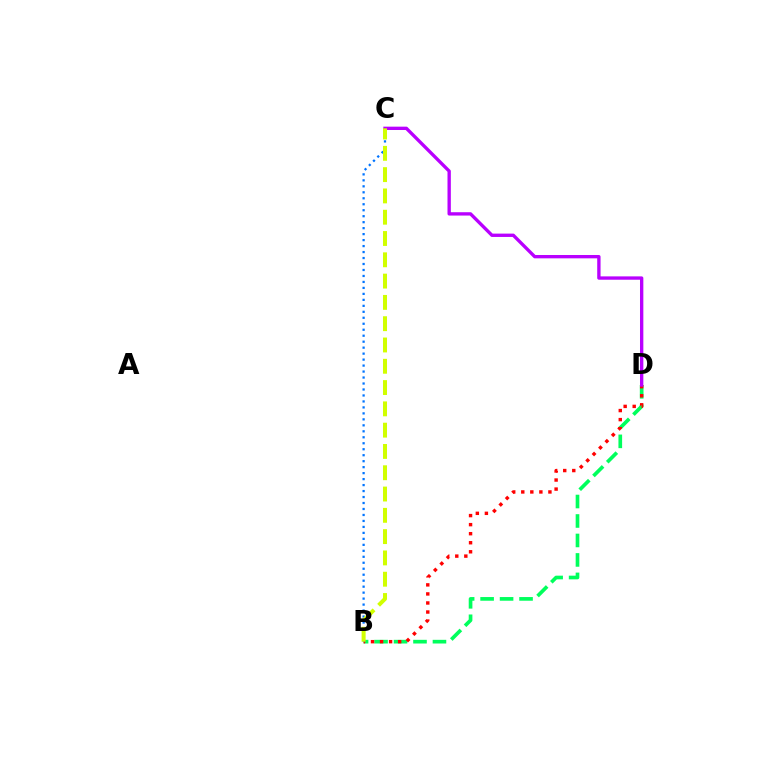{('B', 'D'): [{'color': '#00ff5c', 'line_style': 'dashed', 'thickness': 2.65}, {'color': '#ff0000', 'line_style': 'dotted', 'thickness': 2.46}], ('B', 'C'): [{'color': '#0074ff', 'line_style': 'dotted', 'thickness': 1.62}, {'color': '#d1ff00', 'line_style': 'dashed', 'thickness': 2.89}], ('C', 'D'): [{'color': '#b900ff', 'line_style': 'solid', 'thickness': 2.41}]}